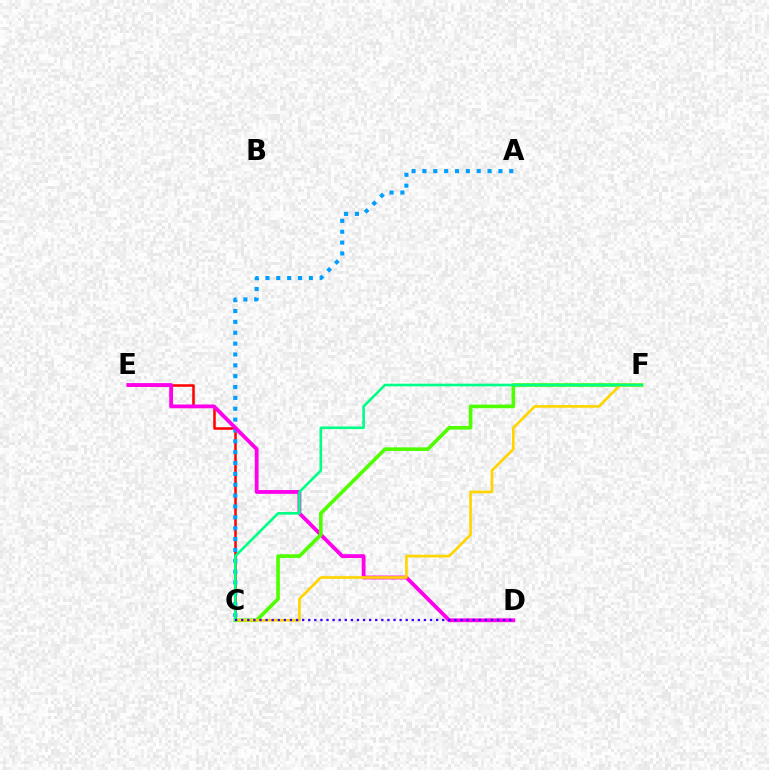{('C', 'E'): [{'color': '#ff0000', 'line_style': 'solid', 'thickness': 1.81}], ('A', 'C'): [{'color': '#009eff', 'line_style': 'dotted', 'thickness': 2.95}], ('D', 'E'): [{'color': '#ff00ed', 'line_style': 'solid', 'thickness': 2.74}], ('C', 'F'): [{'color': '#4fff00', 'line_style': 'solid', 'thickness': 2.62}, {'color': '#ffd500', 'line_style': 'solid', 'thickness': 1.92}, {'color': '#00ff86', 'line_style': 'solid', 'thickness': 1.89}], ('C', 'D'): [{'color': '#3700ff', 'line_style': 'dotted', 'thickness': 1.65}]}